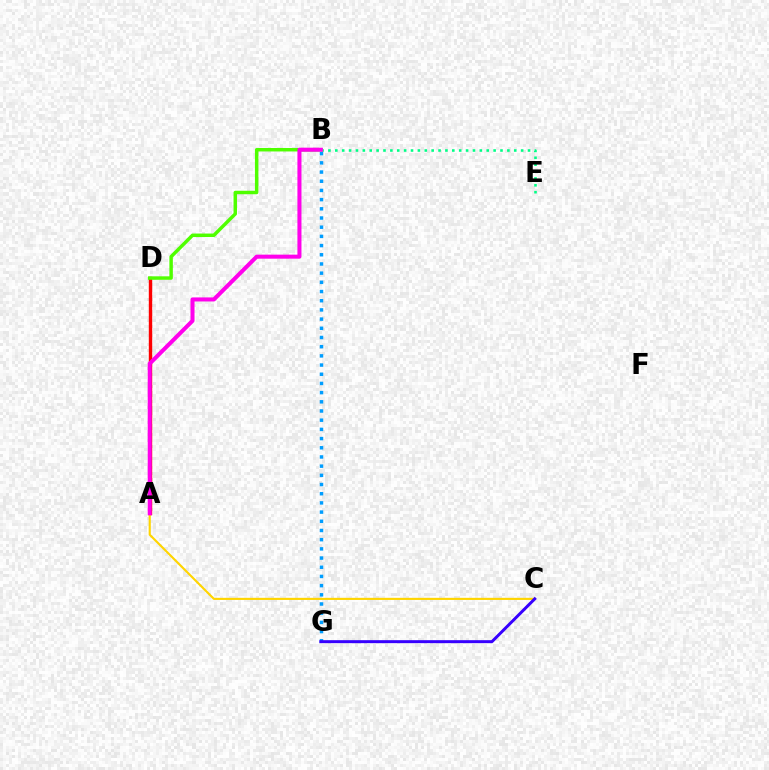{('B', 'E'): [{'color': '#00ff86', 'line_style': 'dotted', 'thickness': 1.87}], ('A', 'D'): [{'color': '#ff0000', 'line_style': 'solid', 'thickness': 2.45}], ('A', 'C'): [{'color': '#ffd500', 'line_style': 'solid', 'thickness': 1.53}], ('B', 'G'): [{'color': '#009eff', 'line_style': 'dotted', 'thickness': 2.5}], ('B', 'D'): [{'color': '#4fff00', 'line_style': 'solid', 'thickness': 2.5}], ('C', 'G'): [{'color': '#3700ff', 'line_style': 'solid', 'thickness': 2.15}], ('A', 'B'): [{'color': '#ff00ed', 'line_style': 'solid', 'thickness': 2.91}]}